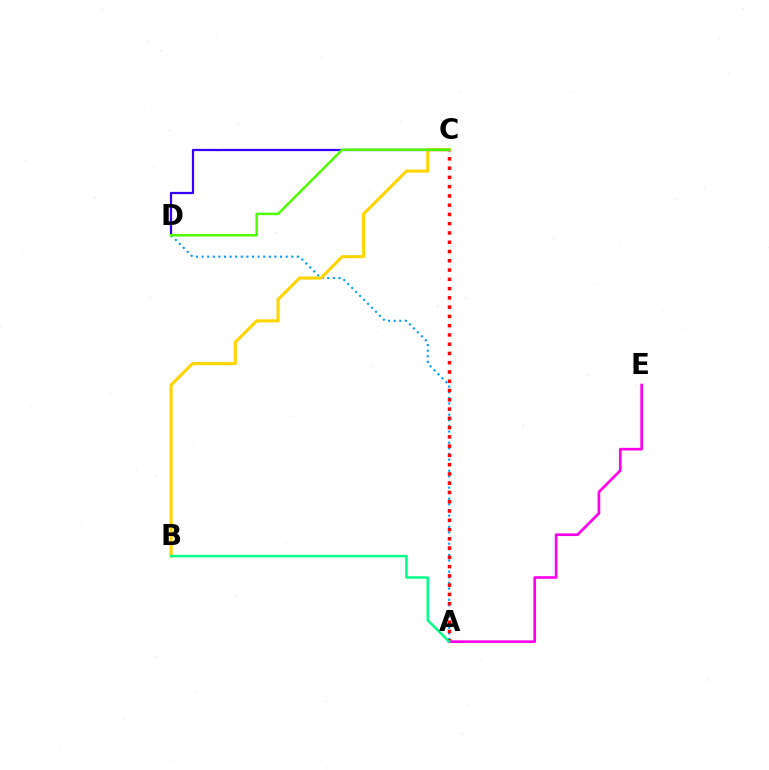{('A', 'D'): [{'color': '#009eff', 'line_style': 'dotted', 'thickness': 1.52}], ('B', 'C'): [{'color': '#ffd500', 'line_style': 'solid', 'thickness': 2.22}], ('A', 'C'): [{'color': '#ff0000', 'line_style': 'dotted', 'thickness': 2.52}], ('A', 'E'): [{'color': '#ff00ed', 'line_style': 'solid', 'thickness': 1.93}], ('C', 'D'): [{'color': '#3700ff', 'line_style': 'solid', 'thickness': 1.61}, {'color': '#4fff00', 'line_style': 'solid', 'thickness': 1.8}], ('A', 'B'): [{'color': '#00ff86', 'line_style': 'solid', 'thickness': 1.78}]}